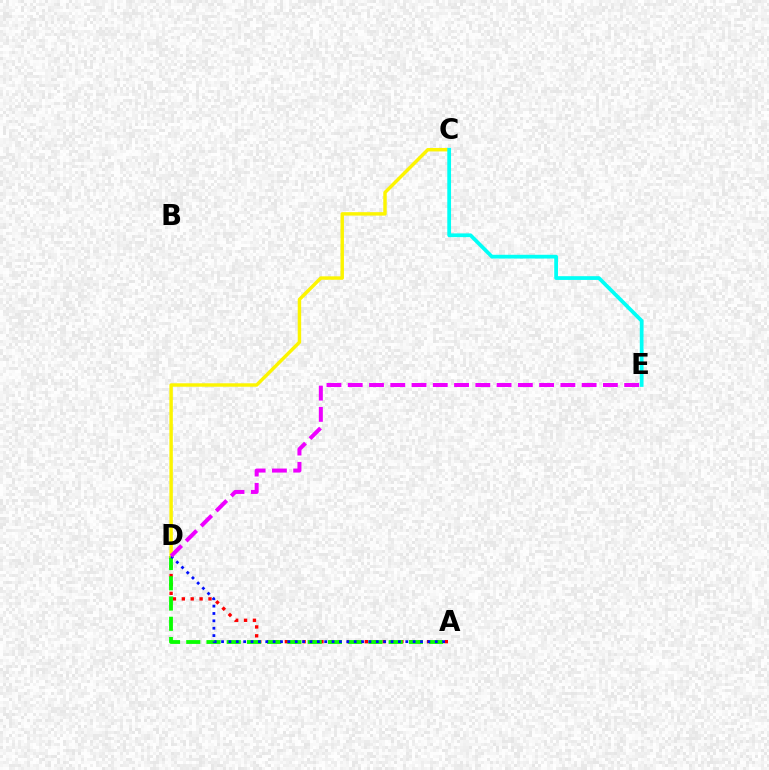{('A', 'D'): [{'color': '#ff0000', 'line_style': 'dotted', 'thickness': 2.41}, {'color': '#08ff00', 'line_style': 'dashed', 'thickness': 2.75}, {'color': '#0010ff', 'line_style': 'dotted', 'thickness': 2.0}], ('C', 'D'): [{'color': '#fcf500', 'line_style': 'solid', 'thickness': 2.48}], ('D', 'E'): [{'color': '#ee00ff', 'line_style': 'dashed', 'thickness': 2.89}], ('C', 'E'): [{'color': '#00fff6', 'line_style': 'solid', 'thickness': 2.7}]}